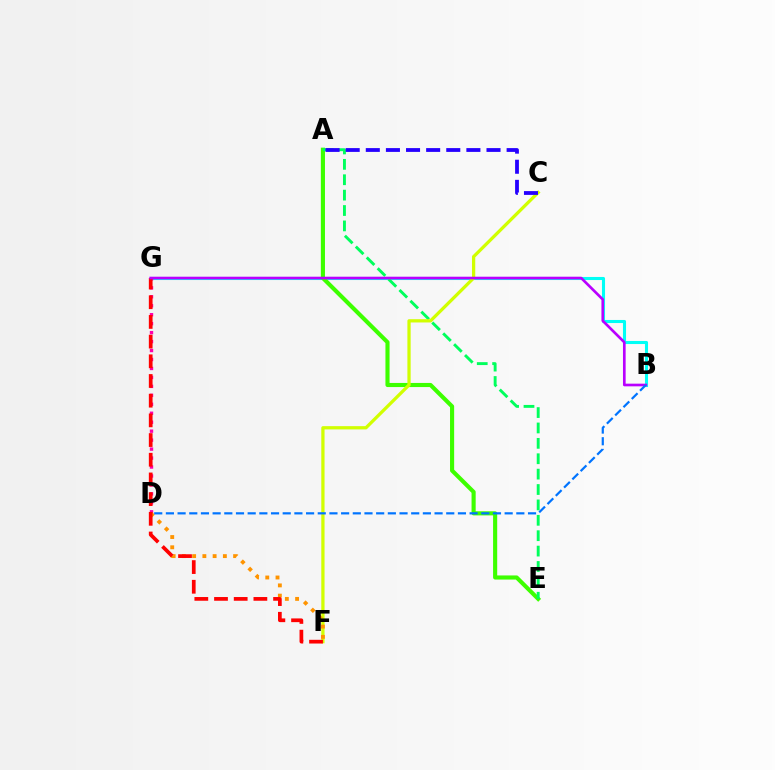{('B', 'G'): [{'color': '#00fff6', 'line_style': 'solid', 'thickness': 2.22}, {'color': '#b900ff', 'line_style': 'solid', 'thickness': 1.92}], ('A', 'E'): [{'color': '#3dff00', 'line_style': 'solid', 'thickness': 2.97}, {'color': '#00ff5c', 'line_style': 'dashed', 'thickness': 2.09}], ('C', 'F'): [{'color': '#d1ff00', 'line_style': 'solid', 'thickness': 2.35}], ('D', 'G'): [{'color': '#ff00ac', 'line_style': 'dotted', 'thickness': 2.43}], ('D', 'F'): [{'color': '#ff9400', 'line_style': 'dotted', 'thickness': 2.78}], ('F', 'G'): [{'color': '#ff0000', 'line_style': 'dashed', 'thickness': 2.67}], ('A', 'C'): [{'color': '#2500ff', 'line_style': 'dashed', 'thickness': 2.73}], ('B', 'D'): [{'color': '#0074ff', 'line_style': 'dashed', 'thickness': 1.59}]}